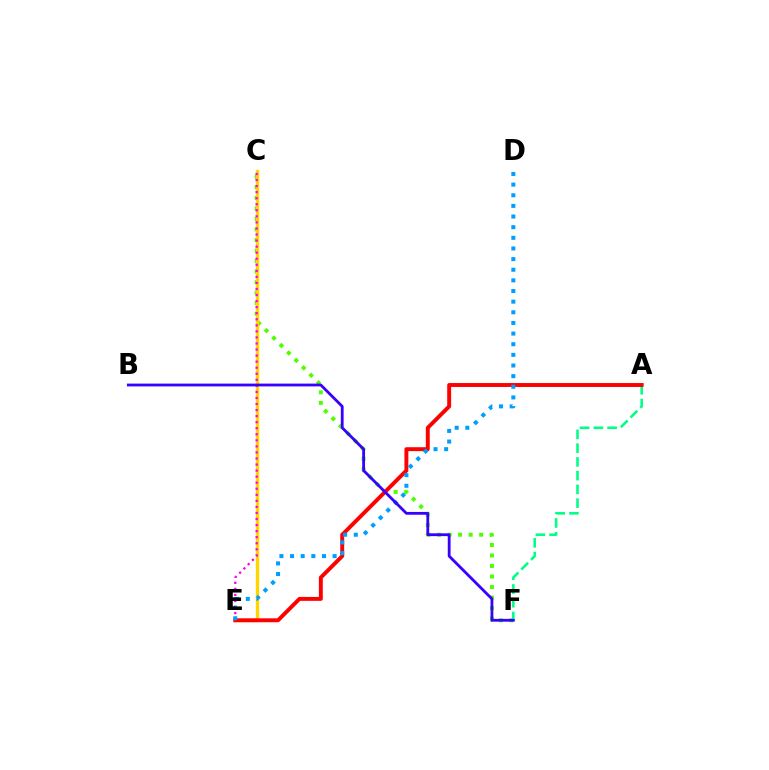{('C', 'F'): [{'color': '#4fff00', 'line_style': 'dotted', 'thickness': 2.86}], ('C', 'E'): [{'color': '#ffd500', 'line_style': 'solid', 'thickness': 2.42}, {'color': '#ff00ed', 'line_style': 'dotted', 'thickness': 1.64}], ('A', 'F'): [{'color': '#00ff86', 'line_style': 'dashed', 'thickness': 1.87}], ('A', 'E'): [{'color': '#ff0000', 'line_style': 'solid', 'thickness': 2.82}], ('D', 'E'): [{'color': '#009eff', 'line_style': 'dotted', 'thickness': 2.89}], ('B', 'F'): [{'color': '#3700ff', 'line_style': 'solid', 'thickness': 2.02}]}